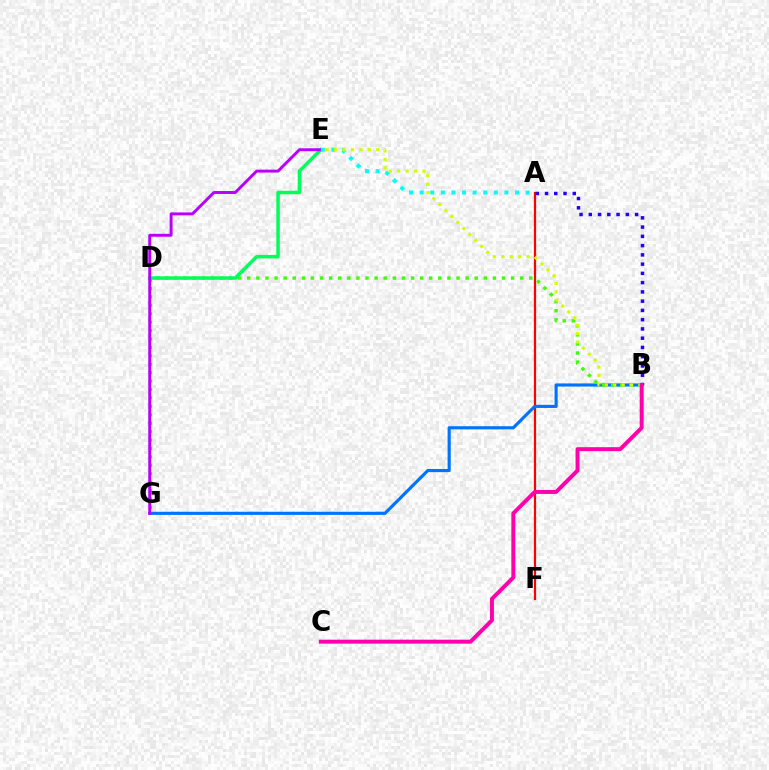{('A', 'F'): [{'color': '#ff0000', 'line_style': 'solid', 'thickness': 1.58}], ('D', 'G'): [{'color': '#ff9400', 'line_style': 'dotted', 'thickness': 2.29}], ('B', 'G'): [{'color': '#0074ff', 'line_style': 'solid', 'thickness': 2.26}], ('B', 'D'): [{'color': '#3dff00', 'line_style': 'dotted', 'thickness': 2.47}], ('D', 'E'): [{'color': '#00ff5c', 'line_style': 'solid', 'thickness': 2.52}], ('E', 'G'): [{'color': '#b900ff', 'line_style': 'solid', 'thickness': 2.12}], ('A', 'E'): [{'color': '#00fff6', 'line_style': 'dotted', 'thickness': 2.88}], ('B', 'E'): [{'color': '#d1ff00', 'line_style': 'dotted', 'thickness': 2.3}], ('A', 'B'): [{'color': '#2500ff', 'line_style': 'dotted', 'thickness': 2.52}], ('B', 'C'): [{'color': '#ff00ac', 'line_style': 'solid', 'thickness': 2.85}]}